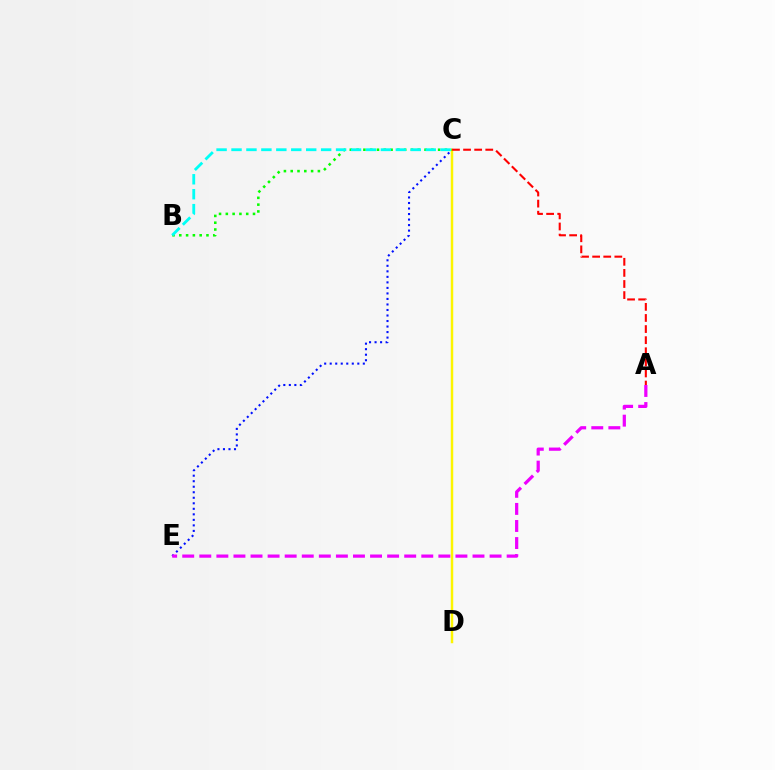{('C', 'E'): [{'color': '#0010ff', 'line_style': 'dotted', 'thickness': 1.5}], ('C', 'D'): [{'color': '#fcf500', 'line_style': 'solid', 'thickness': 1.77}], ('A', 'E'): [{'color': '#ee00ff', 'line_style': 'dashed', 'thickness': 2.32}], ('B', 'C'): [{'color': '#08ff00', 'line_style': 'dotted', 'thickness': 1.85}, {'color': '#00fff6', 'line_style': 'dashed', 'thickness': 2.03}], ('A', 'C'): [{'color': '#ff0000', 'line_style': 'dashed', 'thickness': 1.51}]}